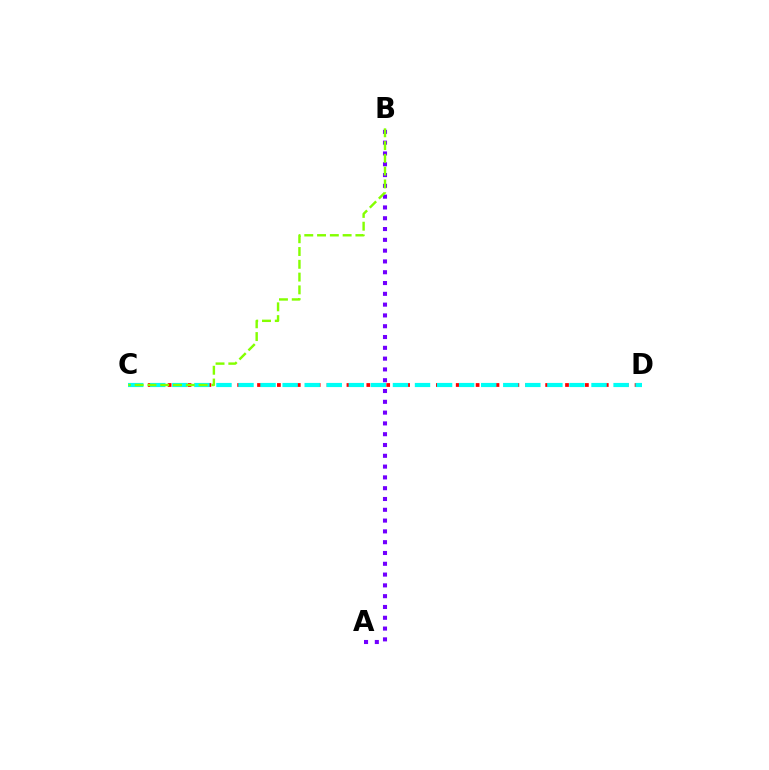{('A', 'B'): [{'color': '#7200ff', 'line_style': 'dotted', 'thickness': 2.93}], ('C', 'D'): [{'color': '#ff0000', 'line_style': 'dotted', 'thickness': 2.7}, {'color': '#00fff6', 'line_style': 'dashed', 'thickness': 3.0}], ('B', 'C'): [{'color': '#84ff00', 'line_style': 'dashed', 'thickness': 1.74}]}